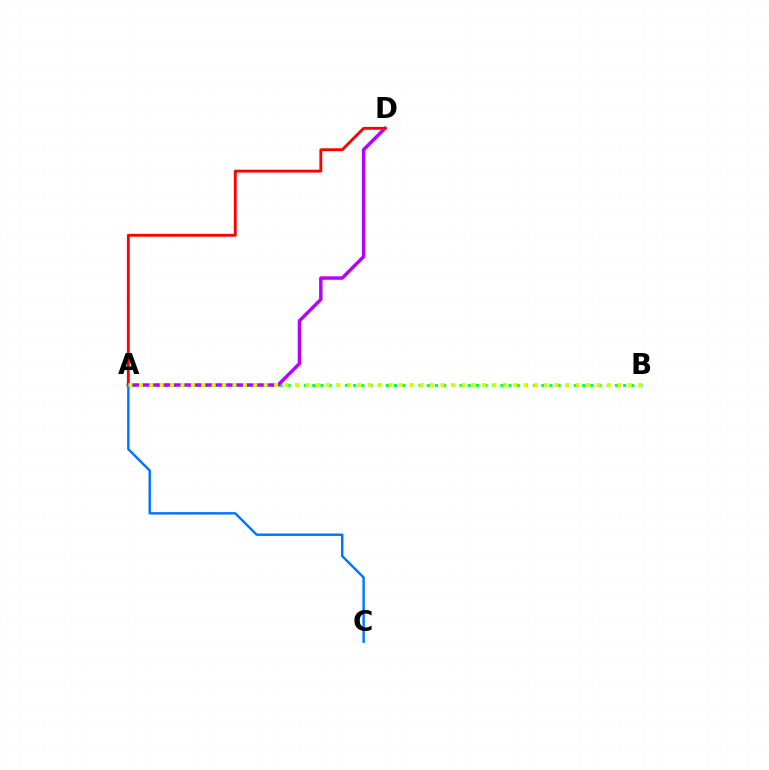{('A', 'B'): [{'color': '#00ff5c', 'line_style': 'dotted', 'thickness': 2.22}, {'color': '#d1ff00', 'line_style': 'dotted', 'thickness': 2.83}], ('A', 'D'): [{'color': '#b900ff', 'line_style': 'solid', 'thickness': 2.48}, {'color': '#ff0000', 'line_style': 'solid', 'thickness': 2.06}], ('A', 'C'): [{'color': '#0074ff', 'line_style': 'solid', 'thickness': 1.74}]}